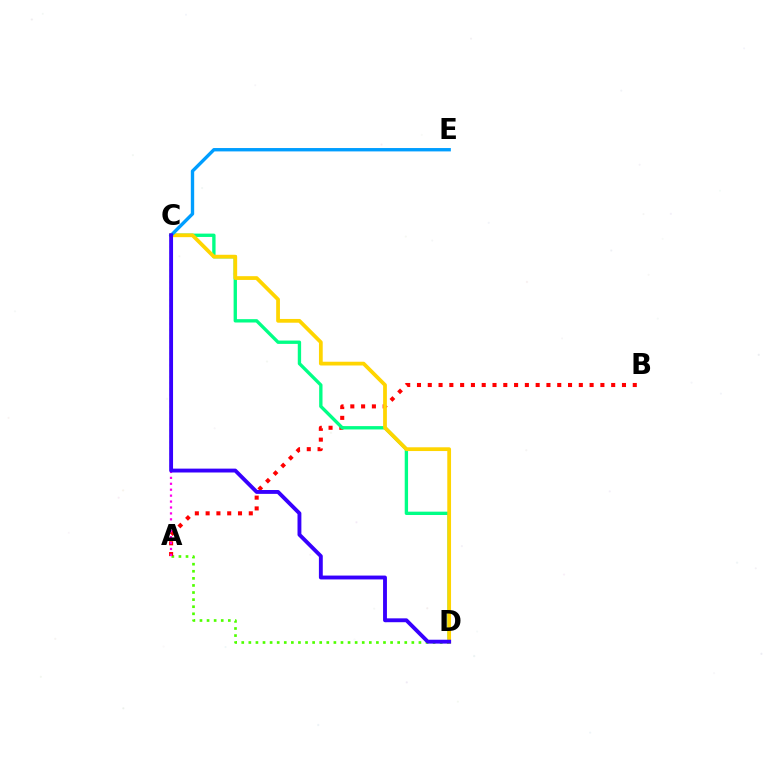{('A', 'D'): [{'color': '#4fff00', 'line_style': 'dotted', 'thickness': 1.93}], ('A', 'B'): [{'color': '#ff0000', 'line_style': 'dotted', 'thickness': 2.93}], ('C', 'D'): [{'color': '#00ff86', 'line_style': 'solid', 'thickness': 2.41}, {'color': '#ffd500', 'line_style': 'solid', 'thickness': 2.71}, {'color': '#3700ff', 'line_style': 'solid', 'thickness': 2.79}], ('A', 'C'): [{'color': '#ff00ed', 'line_style': 'dotted', 'thickness': 1.61}], ('C', 'E'): [{'color': '#009eff', 'line_style': 'solid', 'thickness': 2.42}]}